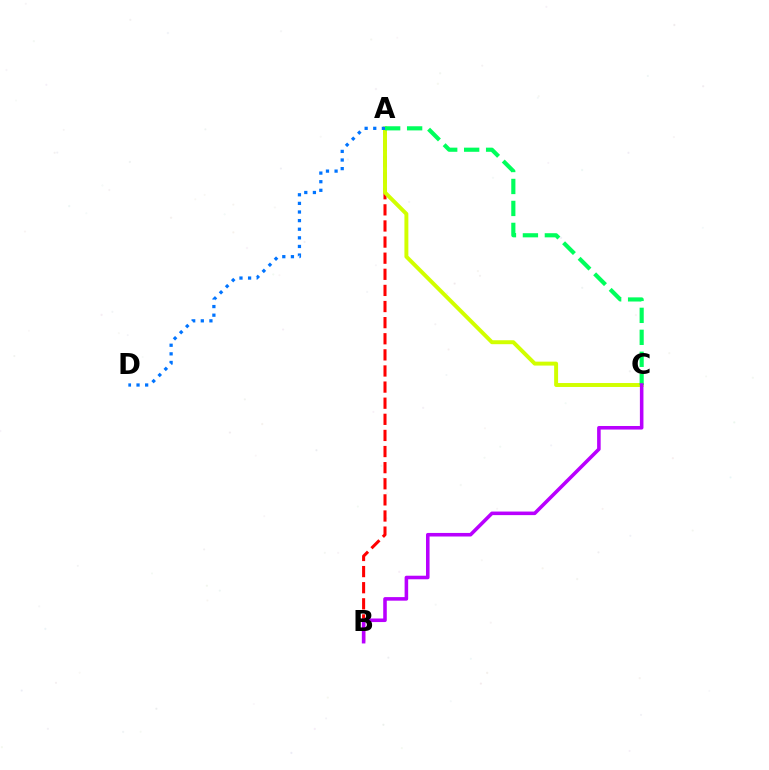{('A', 'B'): [{'color': '#ff0000', 'line_style': 'dashed', 'thickness': 2.19}], ('A', 'C'): [{'color': '#d1ff00', 'line_style': 'solid', 'thickness': 2.84}, {'color': '#00ff5c', 'line_style': 'dashed', 'thickness': 2.98}], ('A', 'D'): [{'color': '#0074ff', 'line_style': 'dotted', 'thickness': 2.34}], ('B', 'C'): [{'color': '#b900ff', 'line_style': 'solid', 'thickness': 2.56}]}